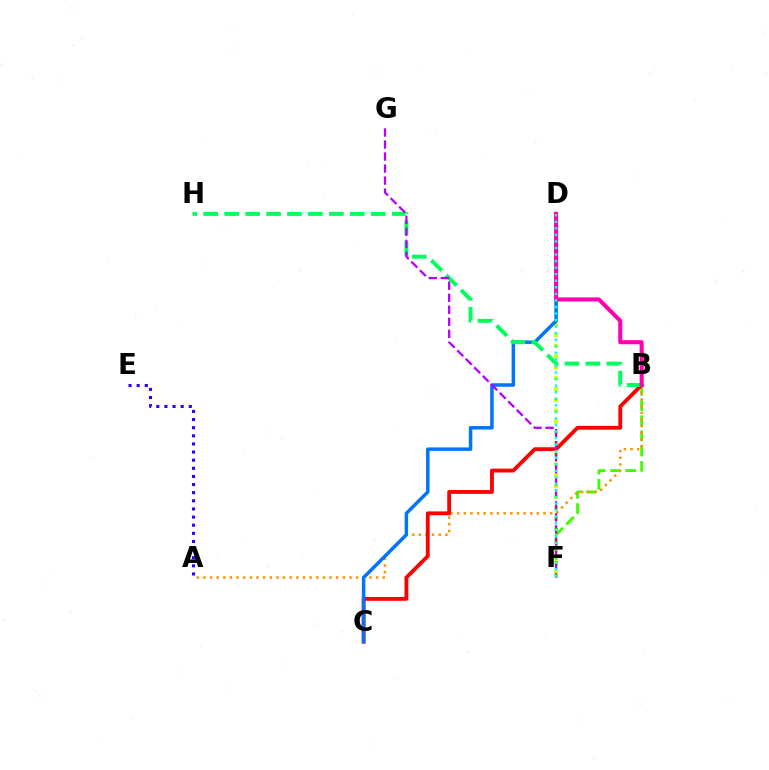{('B', 'F'): [{'color': '#3dff00', 'line_style': 'dashed', 'thickness': 2.07}], ('A', 'E'): [{'color': '#2500ff', 'line_style': 'dotted', 'thickness': 2.21}], ('D', 'F'): [{'color': '#d1ff00', 'line_style': 'dotted', 'thickness': 2.94}, {'color': '#00fff6', 'line_style': 'dotted', 'thickness': 1.78}], ('A', 'B'): [{'color': '#ff9400', 'line_style': 'dotted', 'thickness': 1.8}], ('B', 'C'): [{'color': '#ff0000', 'line_style': 'solid', 'thickness': 2.76}], ('C', 'D'): [{'color': '#0074ff', 'line_style': 'solid', 'thickness': 2.5}], ('B', 'H'): [{'color': '#00ff5c', 'line_style': 'dashed', 'thickness': 2.85}], ('F', 'G'): [{'color': '#b900ff', 'line_style': 'dashed', 'thickness': 1.63}], ('B', 'D'): [{'color': '#ff00ac', 'line_style': 'solid', 'thickness': 2.92}]}